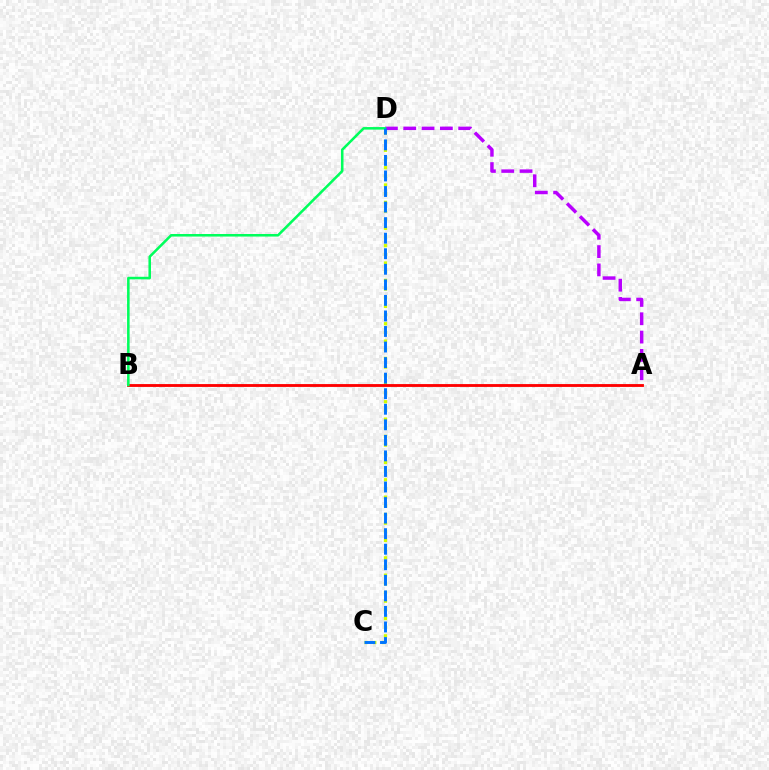{('C', 'D'): [{'color': '#d1ff00', 'line_style': 'dotted', 'thickness': 2.36}, {'color': '#0074ff', 'line_style': 'dashed', 'thickness': 2.11}], ('A', 'D'): [{'color': '#b900ff', 'line_style': 'dashed', 'thickness': 2.49}], ('A', 'B'): [{'color': '#ff0000', 'line_style': 'solid', 'thickness': 2.05}], ('B', 'D'): [{'color': '#00ff5c', 'line_style': 'solid', 'thickness': 1.84}]}